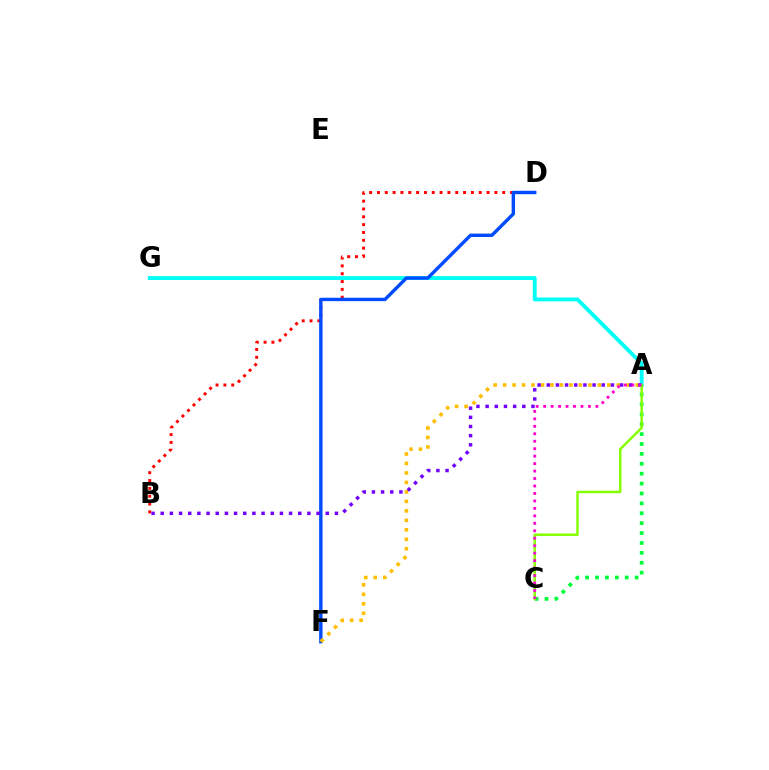{('B', 'D'): [{'color': '#ff0000', 'line_style': 'dotted', 'thickness': 2.13}], ('A', 'G'): [{'color': '#00fff6', 'line_style': 'solid', 'thickness': 2.77}], ('D', 'F'): [{'color': '#004bff', 'line_style': 'solid', 'thickness': 2.44}], ('A', 'C'): [{'color': '#00ff39', 'line_style': 'dotted', 'thickness': 2.69}, {'color': '#84ff00', 'line_style': 'solid', 'thickness': 1.77}, {'color': '#ff00cf', 'line_style': 'dotted', 'thickness': 2.03}], ('A', 'F'): [{'color': '#ffbd00', 'line_style': 'dotted', 'thickness': 2.57}], ('A', 'B'): [{'color': '#7200ff', 'line_style': 'dotted', 'thickness': 2.49}]}